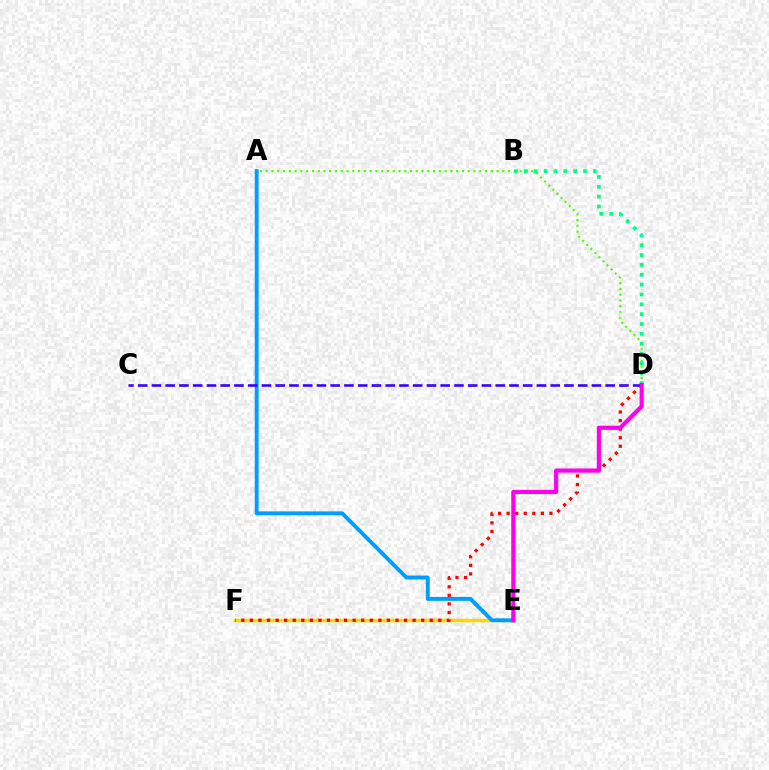{('A', 'D'): [{'color': '#4fff00', 'line_style': 'dotted', 'thickness': 1.57}], ('E', 'F'): [{'color': '#ffd500', 'line_style': 'solid', 'thickness': 2.47}], ('A', 'E'): [{'color': '#009eff', 'line_style': 'solid', 'thickness': 2.82}], ('D', 'F'): [{'color': '#ff0000', 'line_style': 'dotted', 'thickness': 2.33}], ('B', 'D'): [{'color': '#00ff86', 'line_style': 'dotted', 'thickness': 2.68}], ('C', 'D'): [{'color': '#3700ff', 'line_style': 'dashed', 'thickness': 1.87}], ('D', 'E'): [{'color': '#ff00ed', 'line_style': 'solid', 'thickness': 2.99}]}